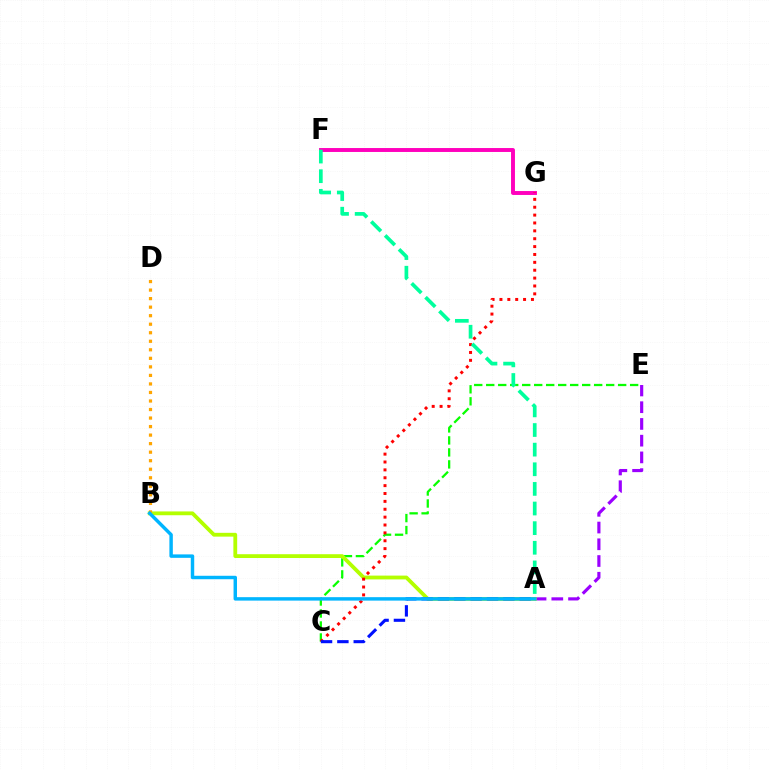{('C', 'E'): [{'color': '#08ff00', 'line_style': 'dashed', 'thickness': 1.63}], ('A', 'E'): [{'color': '#9b00ff', 'line_style': 'dashed', 'thickness': 2.27}], ('F', 'G'): [{'color': '#ff00bd', 'line_style': 'solid', 'thickness': 2.83}], ('A', 'B'): [{'color': '#b3ff00', 'line_style': 'solid', 'thickness': 2.74}, {'color': '#00b5ff', 'line_style': 'solid', 'thickness': 2.48}], ('C', 'G'): [{'color': '#ff0000', 'line_style': 'dotted', 'thickness': 2.14}], ('A', 'F'): [{'color': '#00ff9d', 'line_style': 'dashed', 'thickness': 2.67}], ('B', 'D'): [{'color': '#ffa500', 'line_style': 'dotted', 'thickness': 2.32}], ('A', 'C'): [{'color': '#0010ff', 'line_style': 'dashed', 'thickness': 2.22}]}